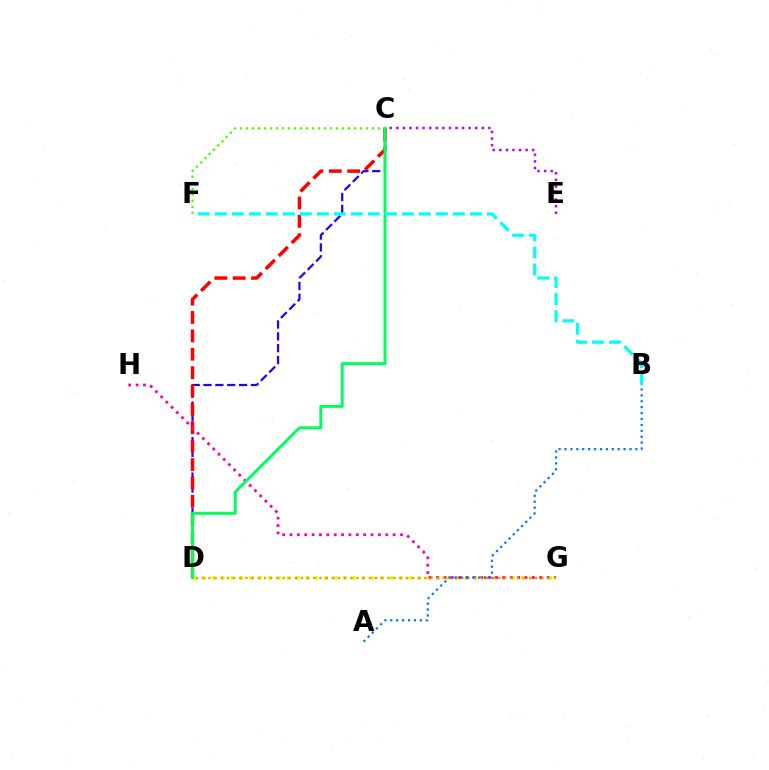{('C', 'D'): [{'color': '#2500ff', 'line_style': 'dashed', 'thickness': 1.61}, {'color': '#ff0000', 'line_style': 'dashed', 'thickness': 2.5}, {'color': '#00ff5c', 'line_style': 'solid', 'thickness': 2.13}], ('D', 'G'): [{'color': '#d1ff00', 'line_style': 'dotted', 'thickness': 2.54}, {'color': '#ff9400', 'line_style': 'dotted', 'thickness': 1.68}], ('G', 'H'): [{'color': '#ff00ac', 'line_style': 'dotted', 'thickness': 2.0}], ('C', 'E'): [{'color': '#b900ff', 'line_style': 'dotted', 'thickness': 1.79}], ('A', 'B'): [{'color': '#0074ff', 'line_style': 'dotted', 'thickness': 1.6}], ('B', 'F'): [{'color': '#00fff6', 'line_style': 'dashed', 'thickness': 2.31}], ('C', 'F'): [{'color': '#3dff00', 'line_style': 'dotted', 'thickness': 1.63}]}